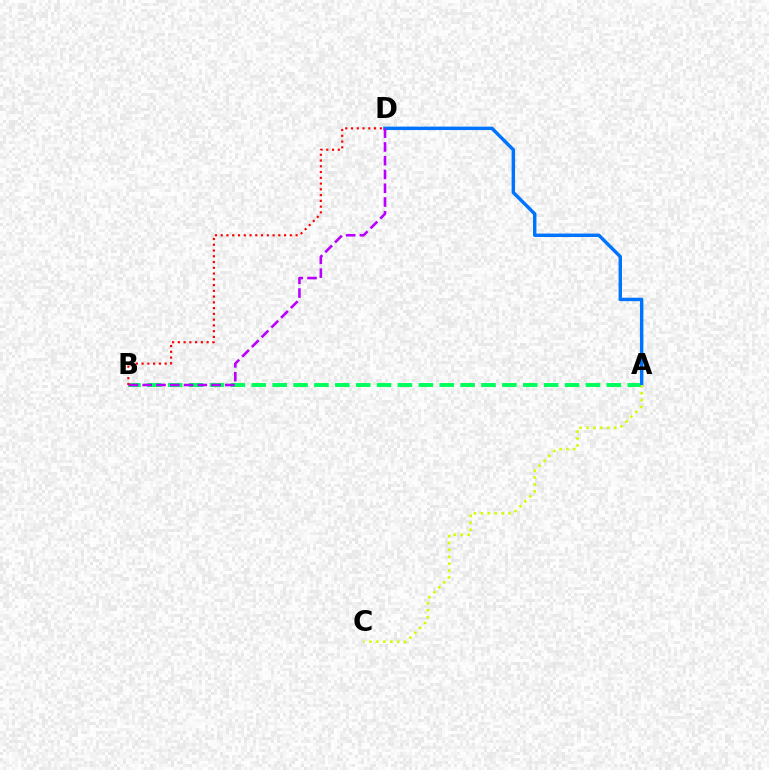{('A', 'B'): [{'color': '#00ff5c', 'line_style': 'dashed', 'thickness': 2.84}], ('A', 'D'): [{'color': '#0074ff', 'line_style': 'solid', 'thickness': 2.47}], ('B', 'D'): [{'color': '#b900ff', 'line_style': 'dashed', 'thickness': 1.87}, {'color': '#ff0000', 'line_style': 'dotted', 'thickness': 1.57}], ('A', 'C'): [{'color': '#d1ff00', 'line_style': 'dotted', 'thickness': 1.88}]}